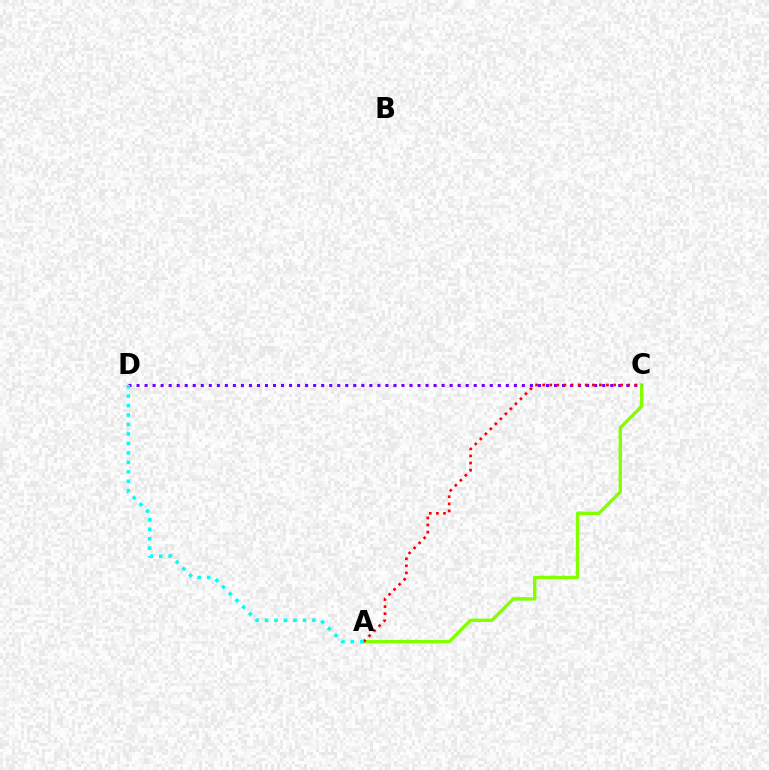{('A', 'C'): [{'color': '#84ff00', 'line_style': 'solid', 'thickness': 2.44}, {'color': '#ff0000', 'line_style': 'dotted', 'thickness': 1.93}], ('C', 'D'): [{'color': '#7200ff', 'line_style': 'dotted', 'thickness': 2.18}], ('A', 'D'): [{'color': '#00fff6', 'line_style': 'dotted', 'thickness': 2.57}]}